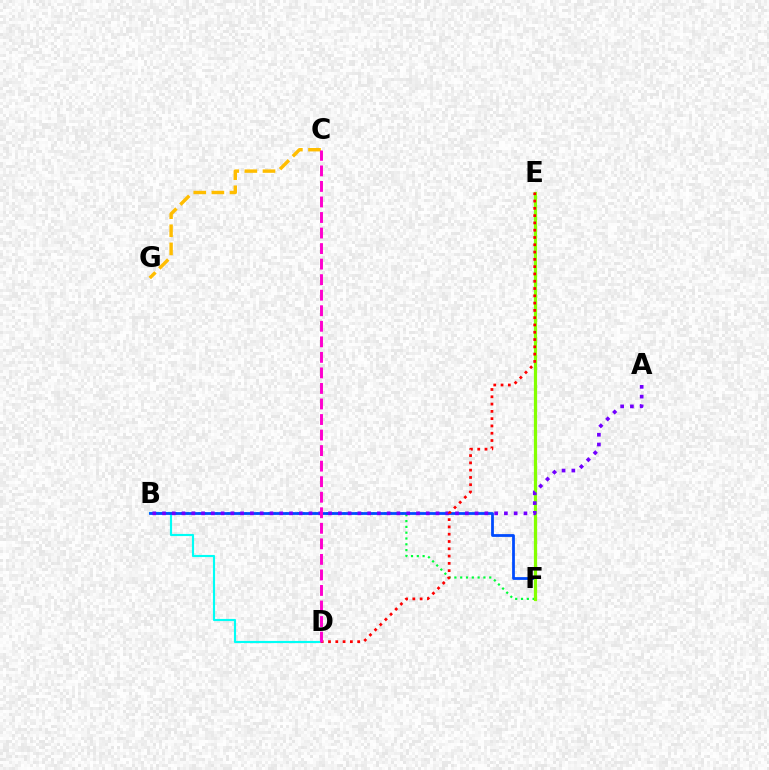{('B', 'F'): [{'color': '#00ff39', 'line_style': 'dotted', 'thickness': 1.58}, {'color': '#004bff', 'line_style': 'solid', 'thickness': 2.0}], ('B', 'D'): [{'color': '#00fff6', 'line_style': 'solid', 'thickness': 1.55}], ('C', 'G'): [{'color': '#ffbd00', 'line_style': 'dashed', 'thickness': 2.46}], ('E', 'F'): [{'color': '#84ff00', 'line_style': 'solid', 'thickness': 2.32}], ('A', 'B'): [{'color': '#7200ff', 'line_style': 'dotted', 'thickness': 2.65}], ('D', 'E'): [{'color': '#ff0000', 'line_style': 'dotted', 'thickness': 1.98}], ('C', 'D'): [{'color': '#ff00cf', 'line_style': 'dashed', 'thickness': 2.11}]}